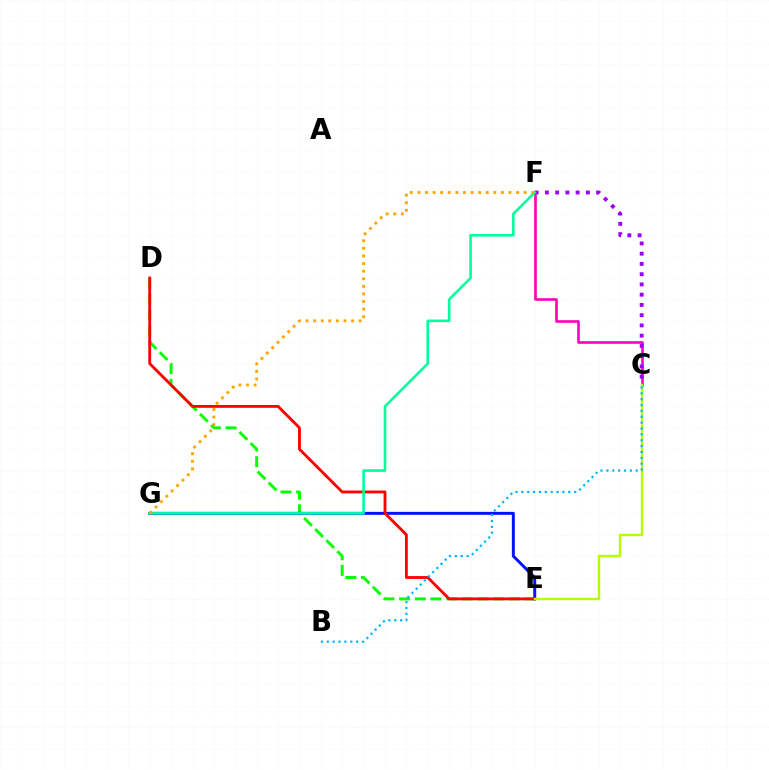{('D', 'E'): [{'color': '#08ff00', 'line_style': 'dashed', 'thickness': 2.13}, {'color': '#ff0000', 'line_style': 'solid', 'thickness': 2.04}], ('C', 'F'): [{'color': '#ff00bd', 'line_style': 'solid', 'thickness': 1.9}, {'color': '#9b00ff', 'line_style': 'dotted', 'thickness': 2.78}], ('E', 'G'): [{'color': '#0010ff', 'line_style': 'solid', 'thickness': 2.12}], ('F', 'G'): [{'color': '#00ff9d', 'line_style': 'solid', 'thickness': 1.88}, {'color': '#ffa500', 'line_style': 'dotted', 'thickness': 2.06}], ('C', 'E'): [{'color': '#b3ff00', 'line_style': 'solid', 'thickness': 1.71}], ('B', 'C'): [{'color': '#00b5ff', 'line_style': 'dotted', 'thickness': 1.59}]}